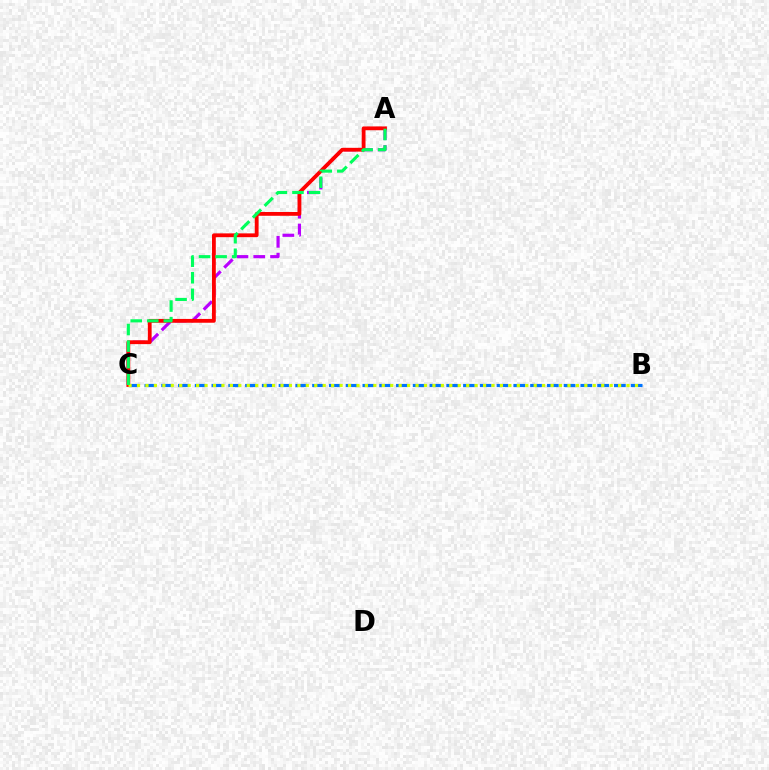{('A', 'C'): [{'color': '#b900ff', 'line_style': 'dashed', 'thickness': 2.29}, {'color': '#ff0000', 'line_style': 'solid', 'thickness': 2.74}, {'color': '#00ff5c', 'line_style': 'dashed', 'thickness': 2.25}], ('B', 'C'): [{'color': '#0074ff', 'line_style': 'dashed', 'thickness': 2.28}, {'color': '#d1ff00', 'line_style': 'dotted', 'thickness': 2.29}]}